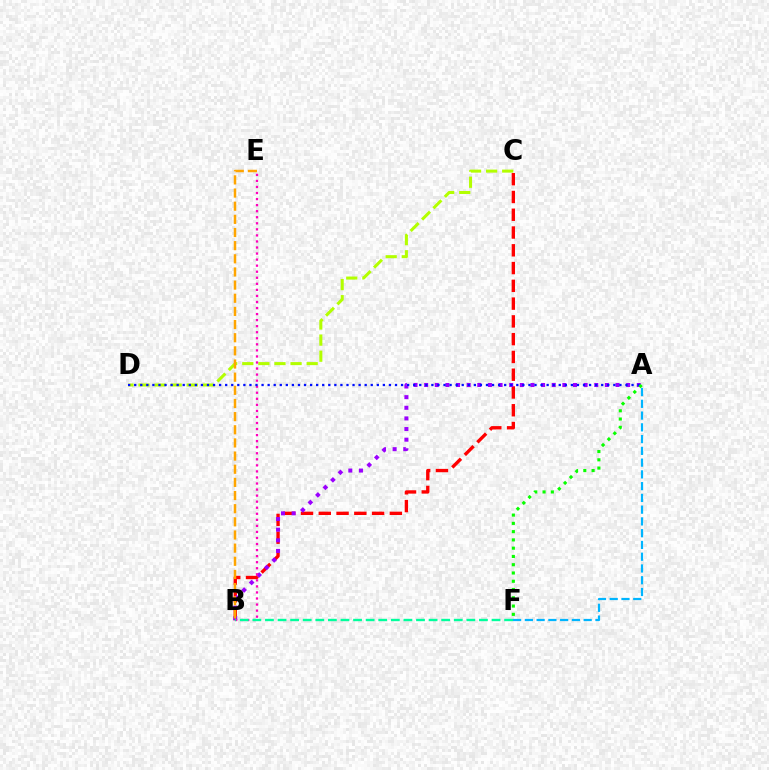{('B', 'C'): [{'color': '#ff0000', 'line_style': 'dashed', 'thickness': 2.41}], ('A', 'F'): [{'color': '#00b5ff', 'line_style': 'dashed', 'thickness': 1.6}, {'color': '#08ff00', 'line_style': 'dotted', 'thickness': 2.25}], ('C', 'D'): [{'color': '#b3ff00', 'line_style': 'dashed', 'thickness': 2.19}], ('A', 'B'): [{'color': '#9b00ff', 'line_style': 'dotted', 'thickness': 2.89}], ('B', 'E'): [{'color': '#ff00bd', 'line_style': 'dotted', 'thickness': 1.64}, {'color': '#ffa500', 'line_style': 'dashed', 'thickness': 1.79}], ('B', 'F'): [{'color': '#00ff9d', 'line_style': 'dashed', 'thickness': 1.71}], ('A', 'D'): [{'color': '#0010ff', 'line_style': 'dotted', 'thickness': 1.65}]}